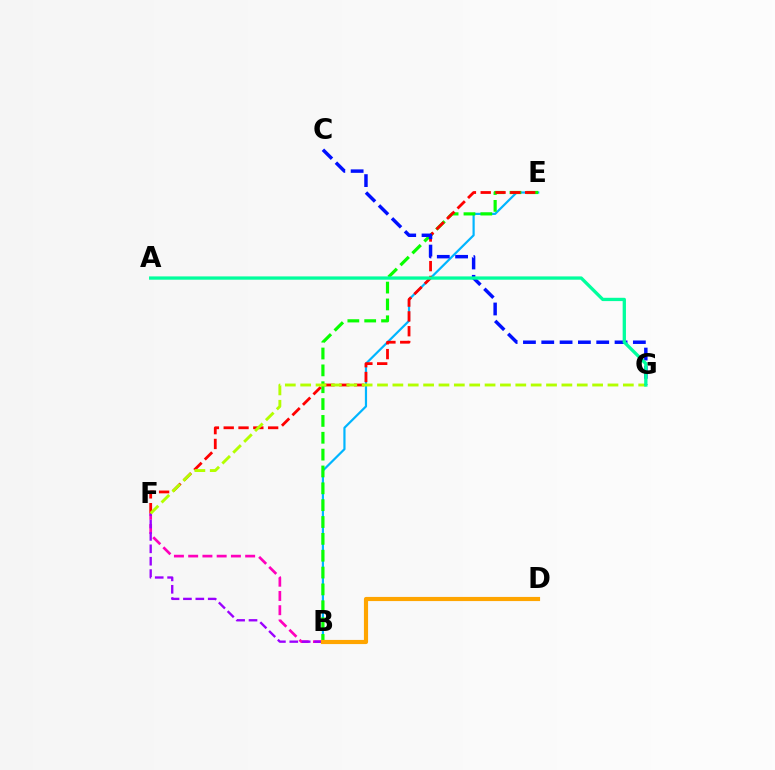{('B', 'F'): [{'color': '#ff00bd', 'line_style': 'dashed', 'thickness': 1.94}, {'color': '#9b00ff', 'line_style': 'dashed', 'thickness': 1.68}], ('B', 'E'): [{'color': '#00b5ff', 'line_style': 'solid', 'thickness': 1.58}, {'color': '#08ff00', 'line_style': 'dashed', 'thickness': 2.29}], ('E', 'F'): [{'color': '#ff0000', 'line_style': 'dashed', 'thickness': 2.01}], ('F', 'G'): [{'color': '#b3ff00', 'line_style': 'dashed', 'thickness': 2.09}], ('C', 'G'): [{'color': '#0010ff', 'line_style': 'dashed', 'thickness': 2.49}], ('A', 'G'): [{'color': '#00ff9d', 'line_style': 'solid', 'thickness': 2.37}], ('B', 'D'): [{'color': '#ffa500', 'line_style': 'solid', 'thickness': 2.99}]}